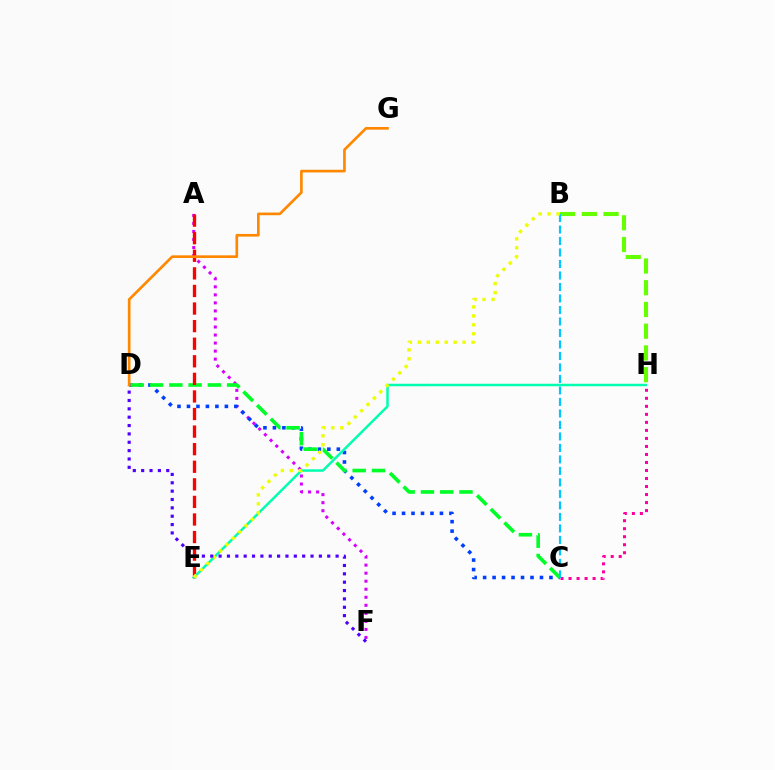{('A', 'F'): [{'color': '#d600ff', 'line_style': 'dotted', 'thickness': 2.18}], ('C', 'H'): [{'color': '#ff00a0', 'line_style': 'dotted', 'thickness': 2.18}], ('C', 'D'): [{'color': '#003fff', 'line_style': 'dotted', 'thickness': 2.57}, {'color': '#00ff27', 'line_style': 'dashed', 'thickness': 2.62}], ('B', 'H'): [{'color': '#66ff00', 'line_style': 'dashed', 'thickness': 2.95}], ('B', 'C'): [{'color': '#00c7ff', 'line_style': 'dashed', 'thickness': 1.56}], ('A', 'E'): [{'color': '#ff0000', 'line_style': 'dashed', 'thickness': 2.39}], ('E', 'H'): [{'color': '#00ffaf', 'line_style': 'solid', 'thickness': 1.78}], ('B', 'E'): [{'color': '#eeff00', 'line_style': 'dotted', 'thickness': 2.43}], ('D', 'F'): [{'color': '#4f00ff', 'line_style': 'dotted', 'thickness': 2.27}], ('D', 'G'): [{'color': '#ff8800', 'line_style': 'solid', 'thickness': 1.92}]}